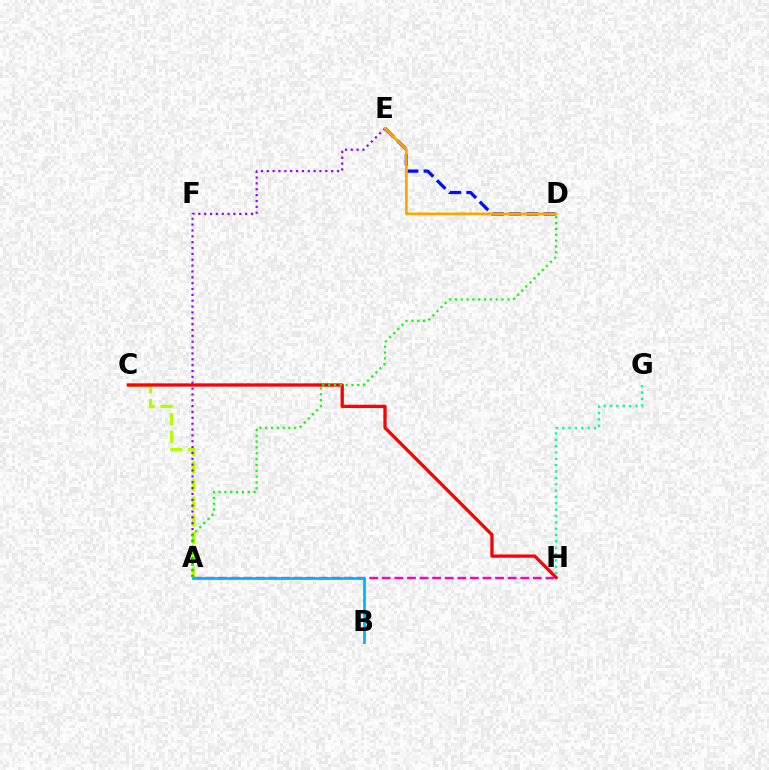{('A', 'C'): [{'color': '#b3ff00', 'line_style': 'dashed', 'thickness': 2.39}], ('C', 'H'): [{'color': '#ff0000', 'line_style': 'solid', 'thickness': 2.37}], ('A', 'H'): [{'color': '#ff00bd', 'line_style': 'dashed', 'thickness': 1.71}], ('A', 'E'): [{'color': '#9b00ff', 'line_style': 'dotted', 'thickness': 1.59}], ('A', 'D'): [{'color': '#08ff00', 'line_style': 'dotted', 'thickness': 1.58}], ('A', 'B'): [{'color': '#00b5ff', 'line_style': 'solid', 'thickness': 1.98}], ('D', 'E'): [{'color': '#0010ff', 'line_style': 'dashed', 'thickness': 2.34}, {'color': '#ffa500', 'line_style': 'solid', 'thickness': 1.95}], ('G', 'H'): [{'color': '#00ff9d', 'line_style': 'dotted', 'thickness': 1.72}]}